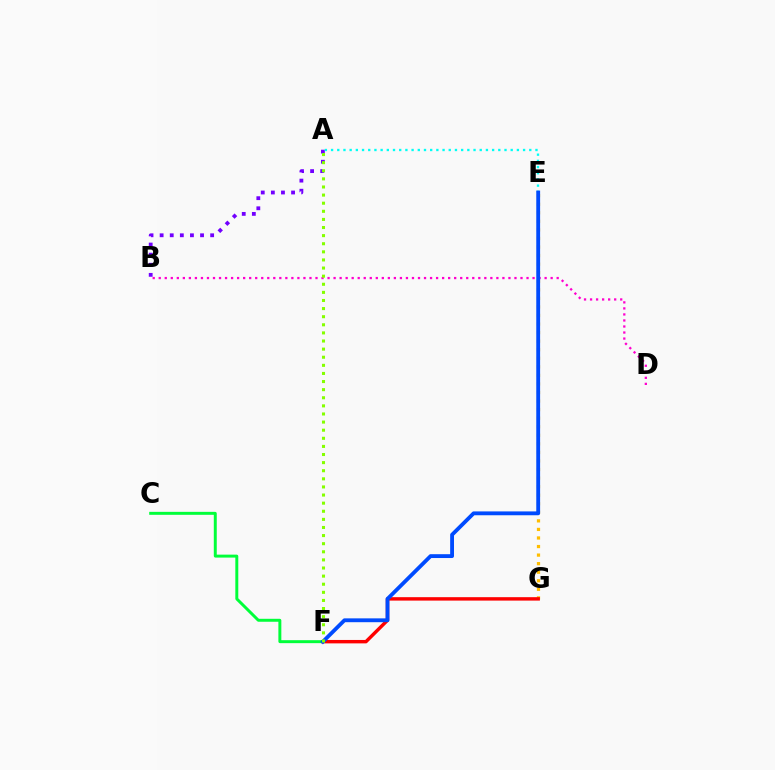{('E', 'G'): [{'color': '#ffbd00', 'line_style': 'dotted', 'thickness': 2.33}], ('A', 'B'): [{'color': '#7200ff', 'line_style': 'dotted', 'thickness': 2.74}], ('F', 'G'): [{'color': '#ff0000', 'line_style': 'solid', 'thickness': 2.46}], ('B', 'D'): [{'color': '#ff00cf', 'line_style': 'dotted', 'thickness': 1.64}], ('A', 'E'): [{'color': '#00fff6', 'line_style': 'dotted', 'thickness': 1.68}], ('C', 'F'): [{'color': '#00ff39', 'line_style': 'solid', 'thickness': 2.13}], ('E', 'F'): [{'color': '#004bff', 'line_style': 'solid', 'thickness': 2.76}], ('A', 'F'): [{'color': '#84ff00', 'line_style': 'dotted', 'thickness': 2.2}]}